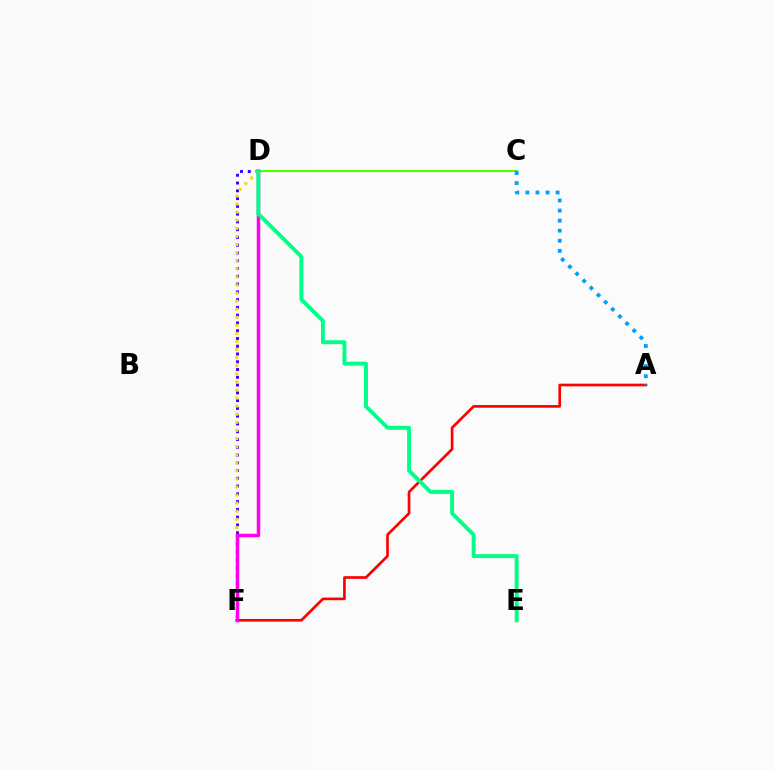{('D', 'F'): [{'color': '#3700ff', 'line_style': 'dotted', 'thickness': 2.11}, {'color': '#ffd500', 'line_style': 'dotted', 'thickness': 2.2}, {'color': '#ff00ed', 'line_style': 'solid', 'thickness': 2.51}], ('C', 'D'): [{'color': '#4fff00', 'line_style': 'solid', 'thickness': 1.54}], ('A', 'F'): [{'color': '#ff0000', 'line_style': 'solid', 'thickness': 1.93}], ('A', 'C'): [{'color': '#009eff', 'line_style': 'dotted', 'thickness': 2.74}], ('D', 'E'): [{'color': '#00ff86', 'line_style': 'solid', 'thickness': 2.81}]}